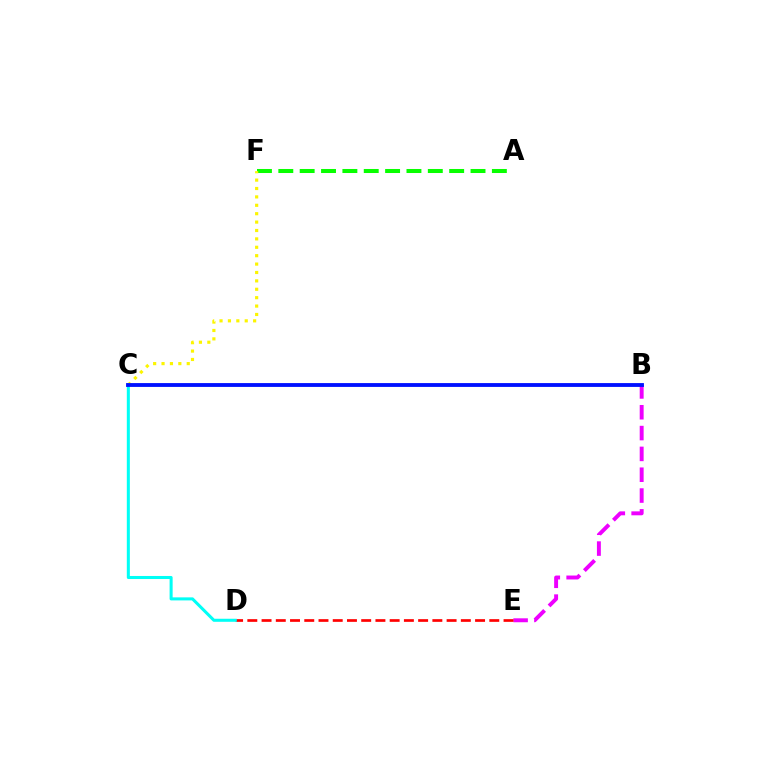{('B', 'E'): [{'color': '#ee00ff', 'line_style': 'dashed', 'thickness': 2.83}], ('A', 'F'): [{'color': '#08ff00', 'line_style': 'dashed', 'thickness': 2.9}], ('C', 'F'): [{'color': '#fcf500', 'line_style': 'dotted', 'thickness': 2.28}], ('D', 'E'): [{'color': '#ff0000', 'line_style': 'dashed', 'thickness': 1.93}], ('C', 'D'): [{'color': '#00fff6', 'line_style': 'solid', 'thickness': 2.19}], ('B', 'C'): [{'color': '#0010ff', 'line_style': 'solid', 'thickness': 2.76}]}